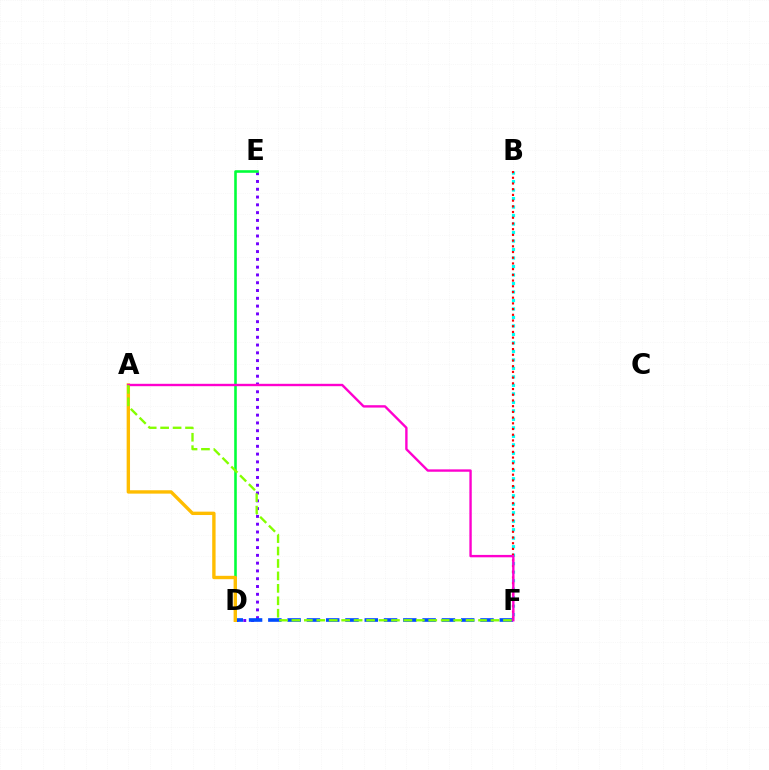{('D', 'E'): [{'color': '#7200ff', 'line_style': 'dotted', 'thickness': 2.12}, {'color': '#00ff39', 'line_style': 'solid', 'thickness': 1.86}], ('B', 'F'): [{'color': '#00fff6', 'line_style': 'dotted', 'thickness': 2.31}, {'color': '#ff0000', 'line_style': 'dotted', 'thickness': 1.55}], ('D', 'F'): [{'color': '#004bff', 'line_style': 'dashed', 'thickness': 2.62}], ('A', 'D'): [{'color': '#ffbd00', 'line_style': 'solid', 'thickness': 2.43}], ('A', 'F'): [{'color': '#ff00cf', 'line_style': 'solid', 'thickness': 1.72}, {'color': '#84ff00', 'line_style': 'dashed', 'thickness': 1.69}]}